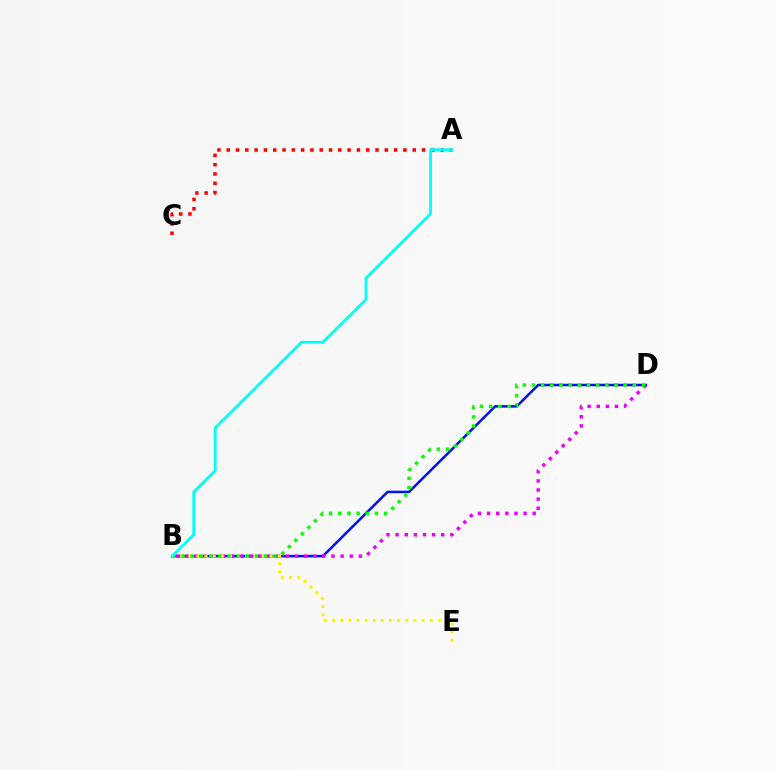{('A', 'C'): [{'color': '#ff0000', 'line_style': 'dotted', 'thickness': 2.53}], ('B', 'D'): [{'color': '#0010ff', 'line_style': 'solid', 'thickness': 1.82}, {'color': '#ee00ff', 'line_style': 'dotted', 'thickness': 2.48}, {'color': '#08ff00', 'line_style': 'dotted', 'thickness': 2.49}], ('B', 'E'): [{'color': '#fcf500', 'line_style': 'dotted', 'thickness': 2.21}], ('A', 'B'): [{'color': '#00fff6', 'line_style': 'solid', 'thickness': 1.98}]}